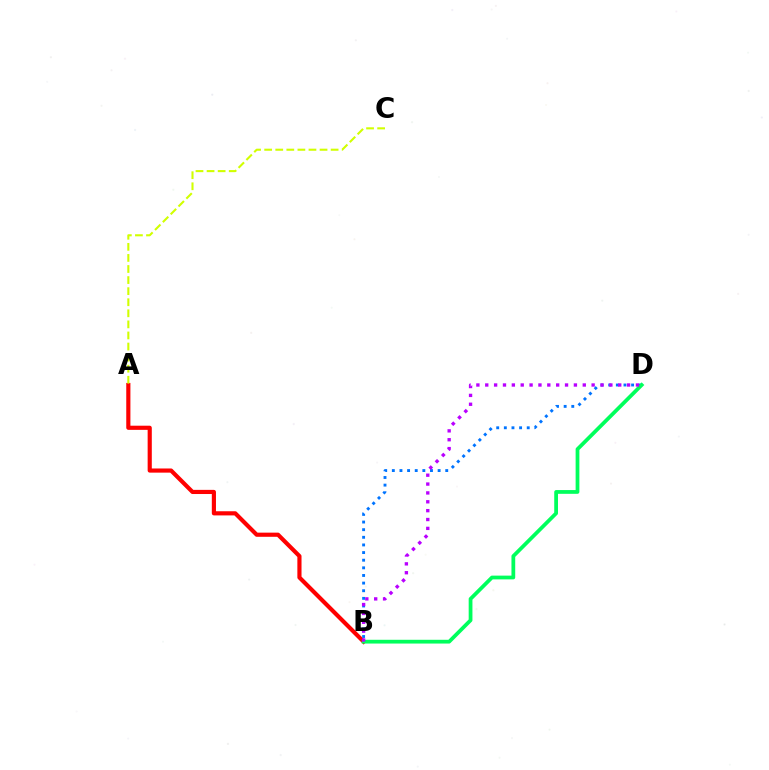{('A', 'B'): [{'color': '#ff0000', 'line_style': 'solid', 'thickness': 2.99}], ('B', 'D'): [{'color': '#0074ff', 'line_style': 'dotted', 'thickness': 2.07}, {'color': '#00ff5c', 'line_style': 'solid', 'thickness': 2.71}, {'color': '#b900ff', 'line_style': 'dotted', 'thickness': 2.41}], ('A', 'C'): [{'color': '#d1ff00', 'line_style': 'dashed', 'thickness': 1.5}]}